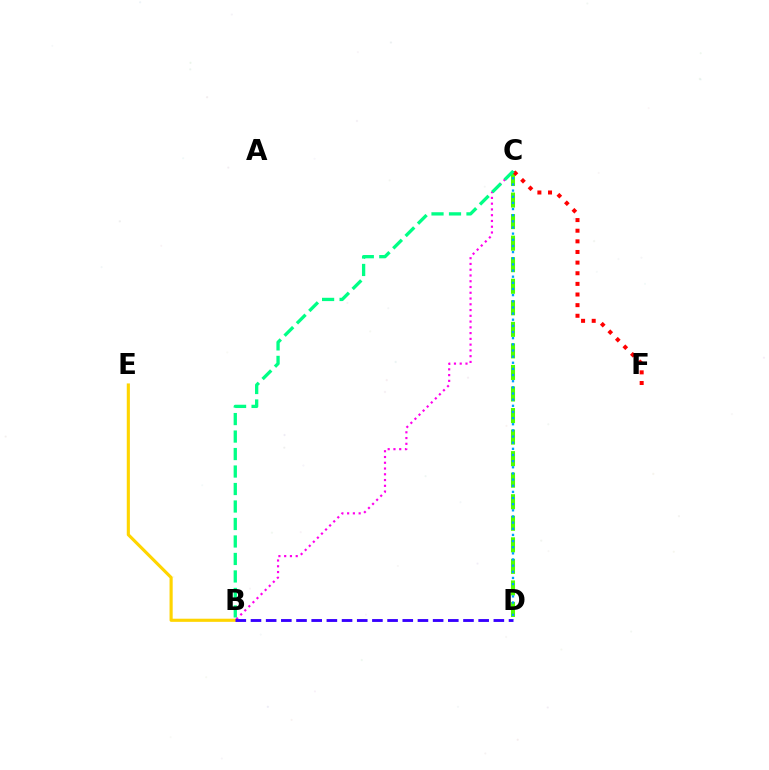{('B', 'E'): [{'color': '#ffd500', 'line_style': 'solid', 'thickness': 2.26}], ('C', 'D'): [{'color': '#4fff00', 'line_style': 'dashed', 'thickness': 2.93}, {'color': '#009eff', 'line_style': 'dotted', 'thickness': 1.67}], ('B', 'C'): [{'color': '#ff00ed', 'line_style': 'dotted', 'thickness': 1.57}, {'color': '#00ff86', 'line_style': 'dashed', 'thickness': 2.38}], ('B', 'D'): [{'color': '#3700ff', 'line_style': 'dashed', 'thickness': 2.06}], ('C', 'F'): [{'color': '#ff0000', 'line_style': 'dotted', 'thickness': 2.89}]}